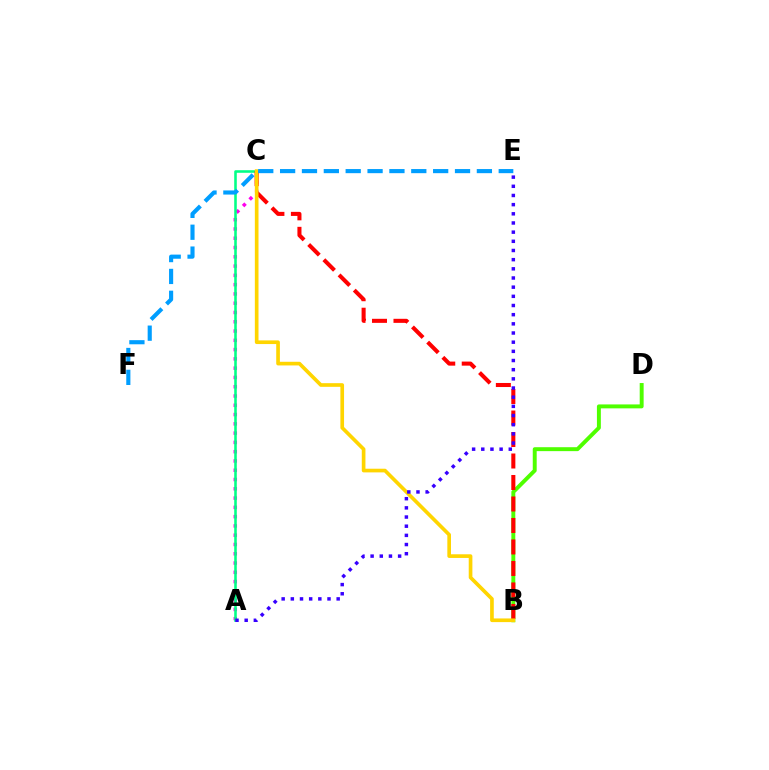{('B', 'D'): [{'color': '#4fff00', 'line_style': 'solid', 'thickness': 2.83}], ('A', 'C'): [{'color': '#ff00ed', 'line_style': 'dotted', 'thickness': 2.52}, {'color': '#00ff86', 'line_style': 'solid', 'thickness': 1.85}], ('B', 'C'): [{'color': '#ff0000', 'line_style': 'dashed', 'thickness': 2.92}, {'color': '#ffd500', 'line_style': 'solid', 'thickness': 2.64}], ('A', 'E'): [{'color': '#3700ff', 'line_style': 'dotted', 'thickness': 2.49}], ('E', 'F'): [{'color': '#009eff', 'line_style': 'dashed', 'thickness': 2.97}]}